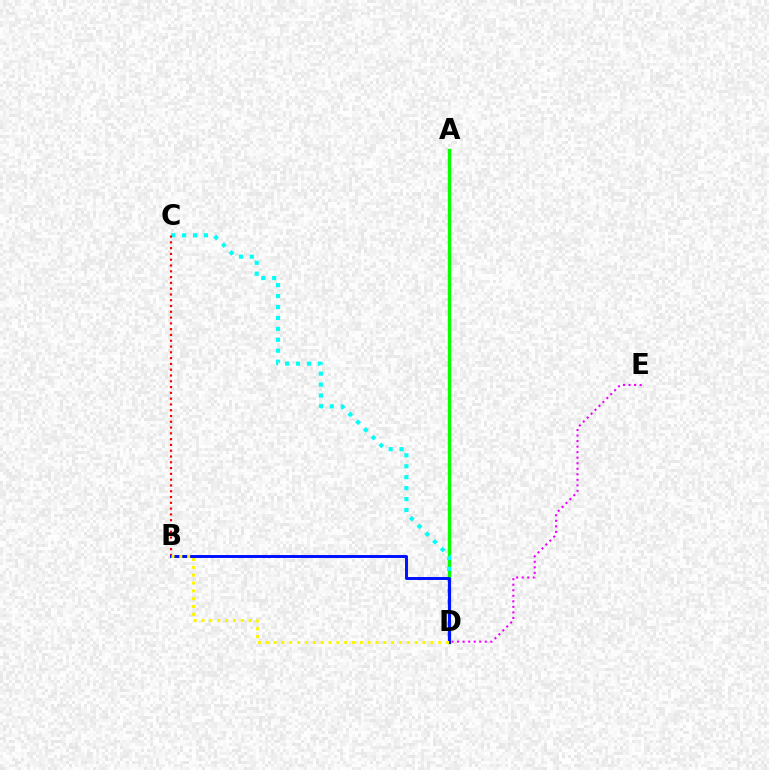{('A', 'D'): [{'color': '#08ff00', 'line_style': 'solid', 'thickness': 2.43}], ('C', 'D'): [{'color': '#00fff6', 'line_style': 'dotted', 'thickness': 2.97}], ('B', 'C'): [{'color': '#ff0000', 'line_style': 'dotted', 'thickness': 1.57}], ('B', 'D'): [{'color': '#0010ff', 'line_style': 'solid', 'thickness': 2.12}, {'color': '#fcf500', 'line_style': 'dotted', 'thickness': 2.13}], ('D', 'E'): [{'color': '#ee00ff', 'line_style': 'dotted', 'thickness': 1.5}]}